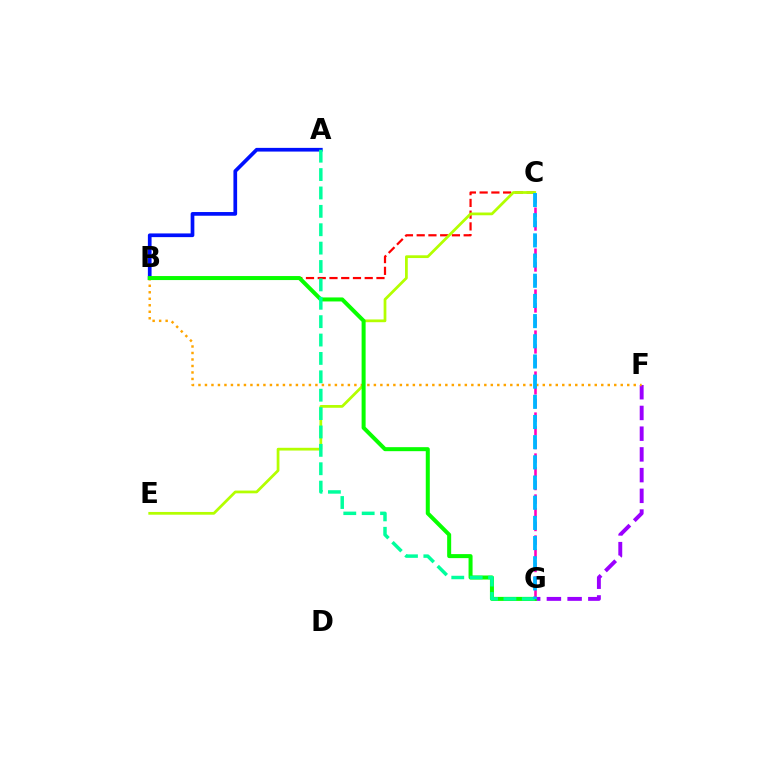{('F', 'G'): [{'color': '#9b00ff', 'line_style': 'dashed', 'thickness': 2.81}], ('C', 'G'): [{'color': '#ff00bd', 'line_style': 'dashed', 'thickness': 1.86}, {'color': '#00b5ff', 'line_style': 'dashed', 'thickness': 2.74}], ('B', 'C'): [{'color': '#ff0000', 'line_style': 'dashed', 'thickness': 1.6}], ('A', 'B'): [{'color': '#0010ff', 'line_style': 'solid', 'thickness': 2.66}], ('C', 'E'): [{'color': '#b3ff00', 'line_style': 'solid', 'thickness': 1.98}], ('B', 'F'): [{'color': '#ffa500', 'line_style': 'dotted', 'thickness': 1.77}], ('B', 'G'): [{'color': '#08ff00', 'line_style': 'solid', 'thickness': 2.89}], ('A', 'G'): [{'color': '#00ff9d', 'line_style': 'dashed', 'thickness': 2.5}]}